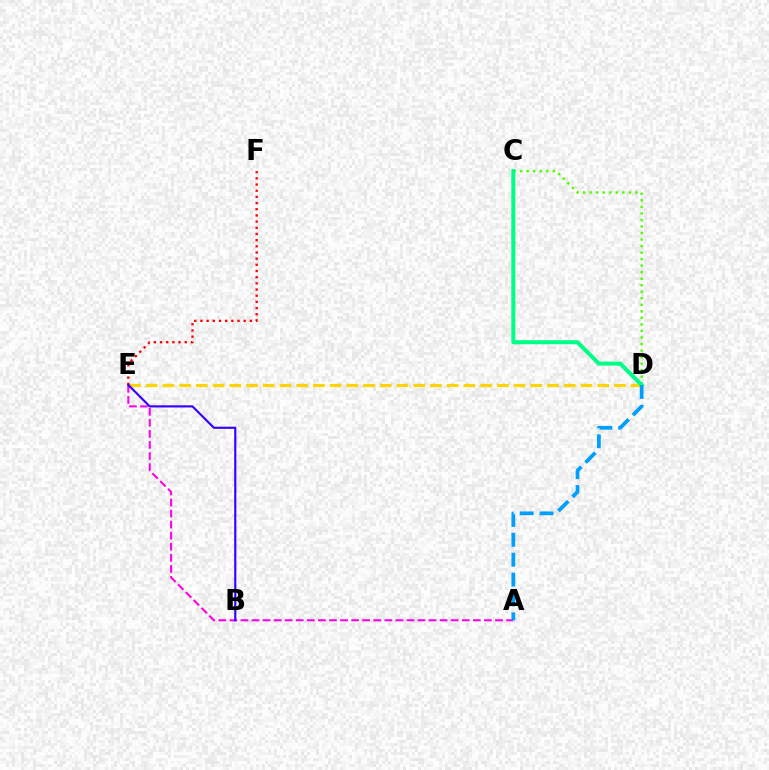{('C', 'D'): [{'color': '#4fff00', 'line_style': 'dotted', 'thickness': 1.78}, {'color': '#00ff86', 'line_style': 'solid', 'thickness': 2.91}], ('D', 'E'): [{'color': '#ffd500', 'line_style': 'dashed', 'thickness': 2.27}], ('E', 'F'): [{'color': '#ff0000', 'line_style': 'dotted', 'thickness': 1.68}], ('A', 'E'): [{'color': '#ff00ed', 'line_style': 'dashed', 'thickness': 1.5}], ('B', 'E'): [{'color': '#3700ff', 'line_style': 'solid', 'thickness': 1.55}], ('A', 'D'): [{'color': '#009eff', 'line_style': 'dashed', 'thickness': 2.7}]}